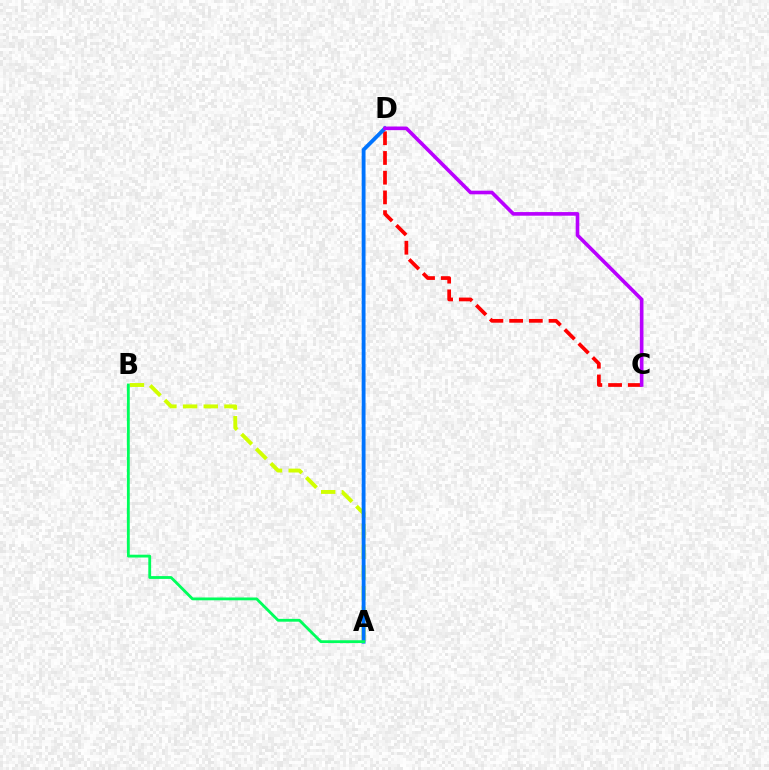{('C', 'D'): [{'color': '#ff0000', 'line_style': 'dashed', 'thickness': 2.68}, {'color': '#b900ff', 'line_style': 'solid', 'thickness': 2.61}], ('A', 'B'): [{'color': '#d1ff00', 'line_style': 'dashed', 'thickness': 2.81}, {'color': '#00ff5c', 'line_style': 'solid', 'thickness': 2.03}], ('A', 'D'): [{'color': '#0074ff', 'line_style': 'solid', 'thickness': 2.76}]}